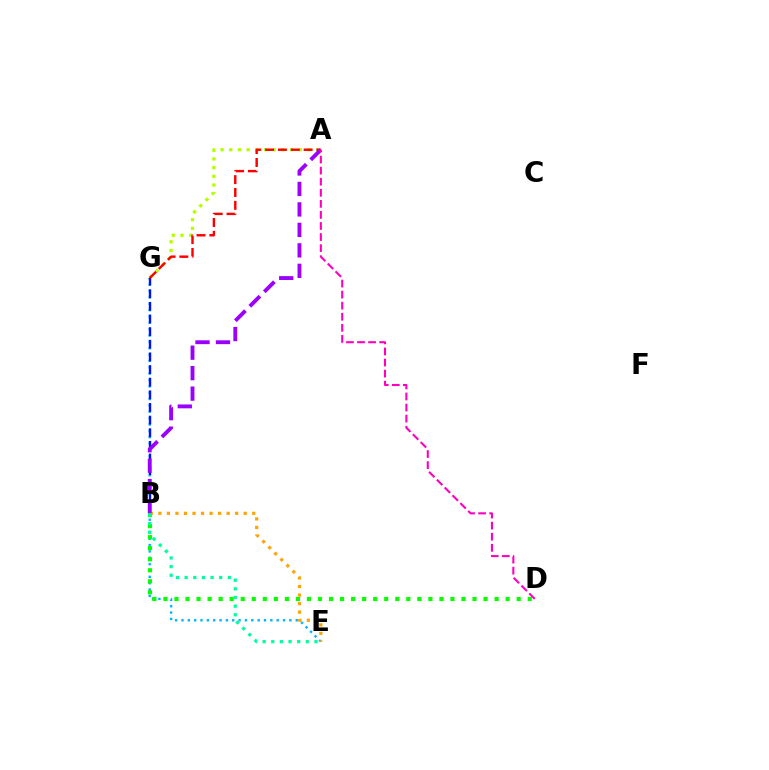{('A', 'G'): [{'color': '#b3ff00', 'line_style': 'dotted', 'thickness': 2.36}, {'color': '#ff0000', 'line_style': 'dashed', 'thickness': 1.74}], ('E', 'G'): [{'color': '#00b5ff', 'line_style': 'dotted', 'thickness': 1.73}], ('B', 'D'): [{'color': '#08ff00', 'line_style': 'dotted', 'thickness': 3.0}], ('B', 'G'): [{'color': '#0010ff', 'line_style': 'dashed', 'thickness': 1.72}], ('B', 'E'): [{'color': '#ffa500', 'line_style': 'dotted', 'thickness': 2.32}, {'color': '#00ff9d', 'line_style': 'dotted', 'thickness': 2.35}], ('A', 'B'): [{'color': '#9b00ff', 'line_style': 'dashed', 'thickness': 2.78}], ('A', 'D'): [{'color': '#ff00bd', 'line_style': 'dashed', 'thickness': 1.5}]}